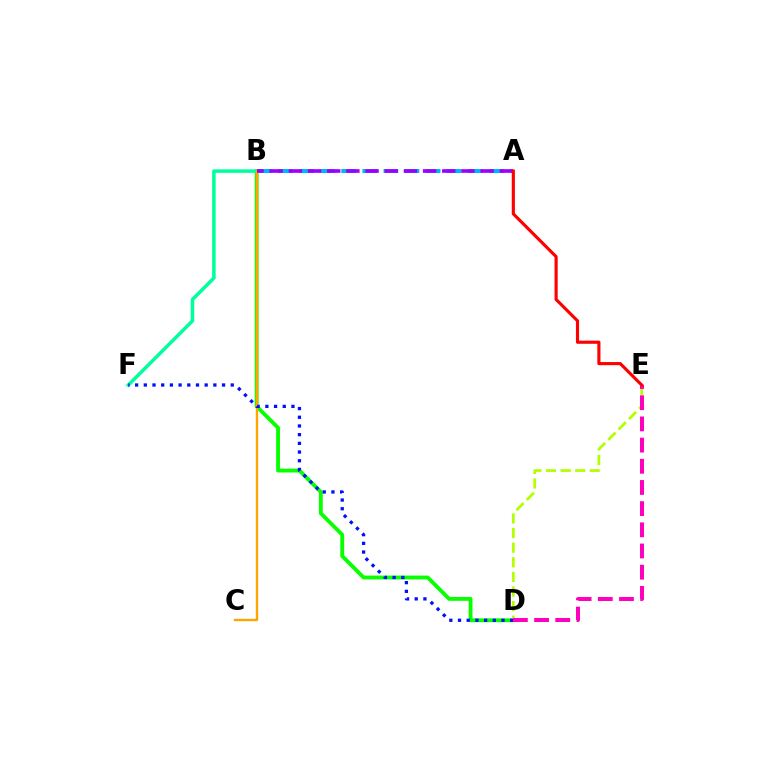{('B', 'D'): [{'color': '#08ff00', 'line_style': 'solid', 'thickness': 2.77}], ('A', 'B'): [{'color': '#00b5ff', 'line_style': 'dashed', 'thickness': 2.87}, {'color': '#9b00ff', 'line_style': 'dashed', 'thickness': 2.61}], ('B', 'F'): [{'color': '#00ff9d', 'line_style': 'solid', 'thickness': 2.53}], ('D', 'E'): [{'color': '#b3ff00', 'line_style': 'dashed', 'thickness': 1.98}, {'color': '#ff00bd', 'line_style': 'dashed', 'thickness': 2.88}], ('B', 'C'): [{'color': '#ffa500', 'line_style': 'solid', 'thickness': 1.71}], ('D', 'F'): [{'color': '#0010ff', 'line_style': 'dotted', 'thickness': 2.36}], ('A', 'E'): [{'color': '#ff0000', 'line_style': 'solid', 'thickness': 2.26}]}